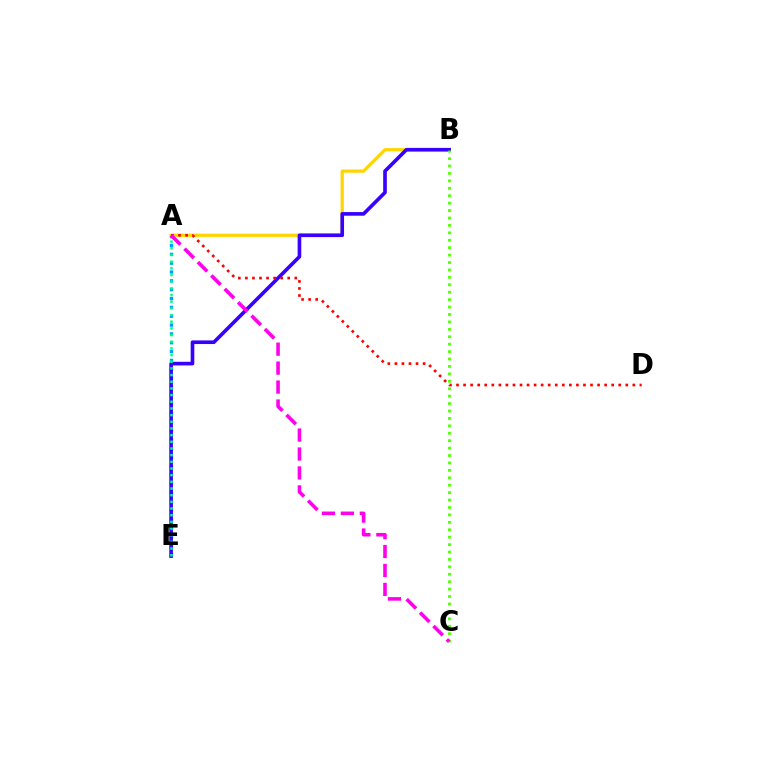{('A', 'E'): [{'color': '#009eff', 'line_style': 'dotted', 'thickness': 2.4}, {'color': '#00ff86', 'line_style': 'dotted', 'thickness': 1.81}], ('A', 'B'): [{'color': '#ffd500', 'line_style': 'solid', 'thickness': 2.31}], ('B', 'E'): [{'color': '#3700ff', 'line_style': 'solid', 'thickness': 2.62}], ('A', 'D'): [{'color': '#ff0000', 'line_style': 'dotted', 'thickness': 1.92}], ('B', 'C'): [{'color': '#4fff00', 'line_style': 'dotted', 'thickness': 2.02}], ('A', 'C'): [{'color': '#ff00ed', 'line_style': 'dashed', 'thickness': 2.57}]}